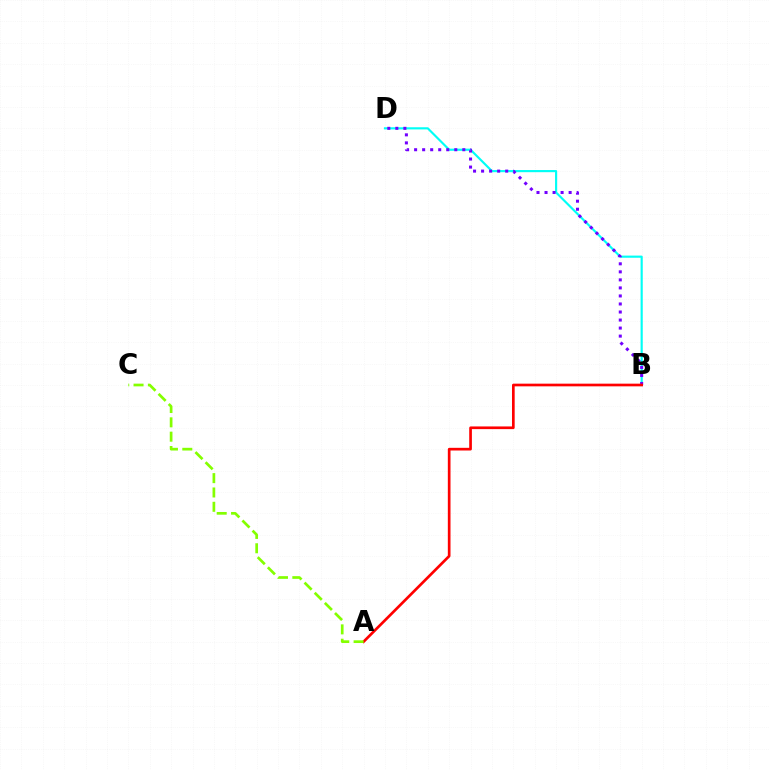{('B', 'D'): [{'color': '#00fff6', 'line_style': 'solid', 'thickness': 1.55}, {'color': '#7200ff', 'line_style': 'dotted', 'thickness': 2.18}], ('A', 'B'): [{'color': '#ff0000', 'line_style': 'solid', 'thickness': 1.93}], ('A', 'C'): [{'color': '#84ff00', 'line_style': 'dashed', 'thickness': 1.95}]}